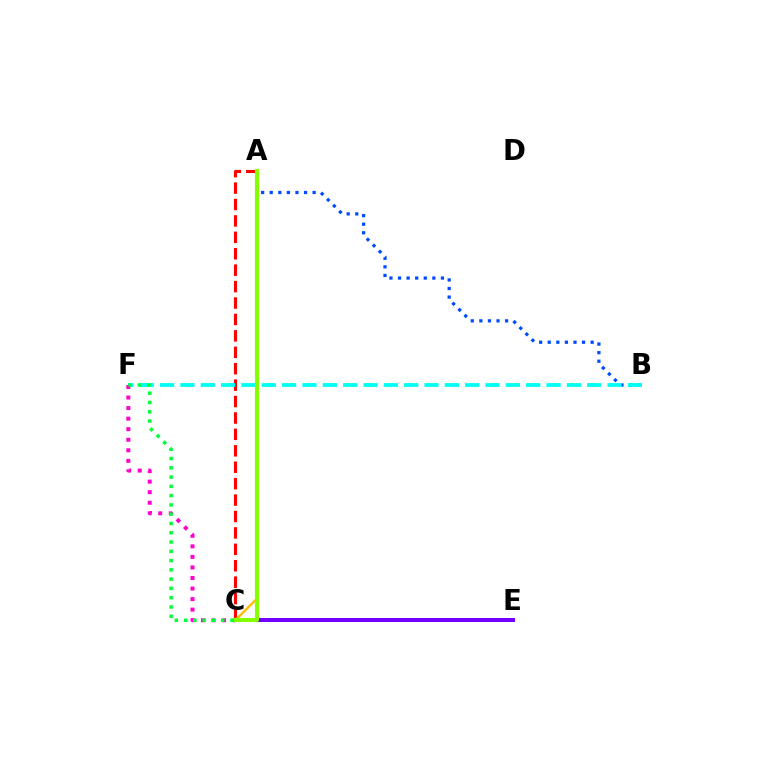{('A', 'B'): [{'color': '#004bff', 'line_style': 'dotted', 'thickness': 2.33}], ('C', 'E'): [{'color': '#7200ff', 'line_style': 'solid', 'thickness': 2.87}], ('A', 'C'): [{'color': '#ff0000', 'line_style': 'dashed', 'thickness': 2.23}, {'color': '#ffbd00', 'line_style': 'solid', 'thickness': 1.73}, {'color': '#84ff00', 'line_style': 'solid', 'thickness': 2.96}], ('B', 'F'): [{'color': '#00fff6', 'line_style': 'dashed', 'thickness': 2.76}], ('C', 'F'): [{'color': '#ff00cf', 'line_style': 'dotted', 'thickness': 2.87}, {'color': '#00ff39', 'line_style': 'dotted', 'thickness': 2.52}]}